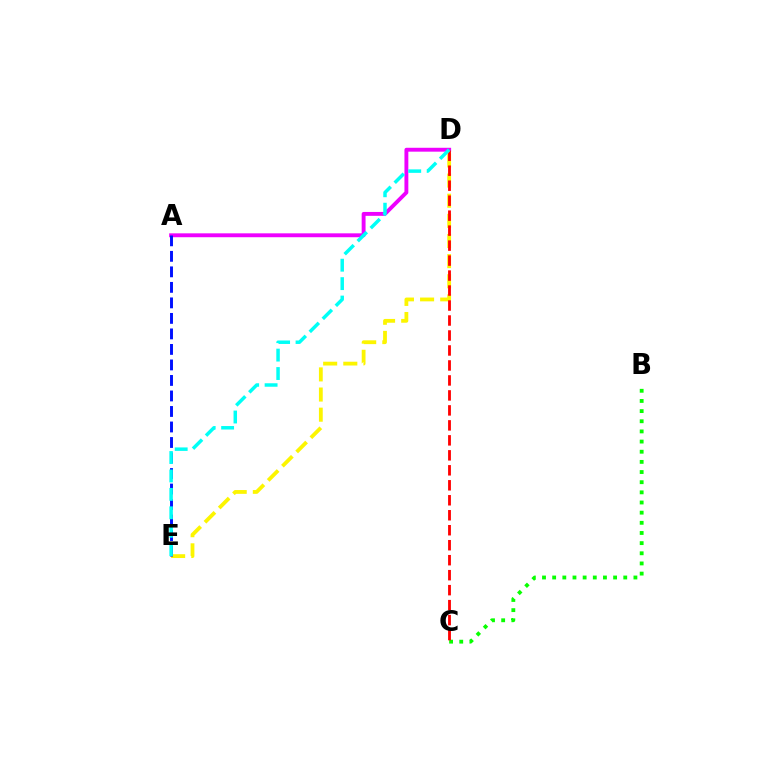{('D', 'E'): [{'color': '#fcf500', 'line_style': 'dashed', 'thickness': 2.74}, {'color': '#00fff6', 'line_style': 'dashed', 'thickness': 2.5}], ('A', 'D'): [{'color': '#ee00ff', 'line_style': 'solid', 'thickness': 2.8}], ('B', 'C'): [{'color': '#08ff00', 'line_style': 'dotted', 'thickness': 2.76}], ('C', 'D'): [{'color': '#ff0000', 'line_style': 'dashed', 'thickness': 2.04}], ('A', 'E'): [{'color': '#0010ff', 'line_style': 'dashed', 'thickness': 2.11}]}